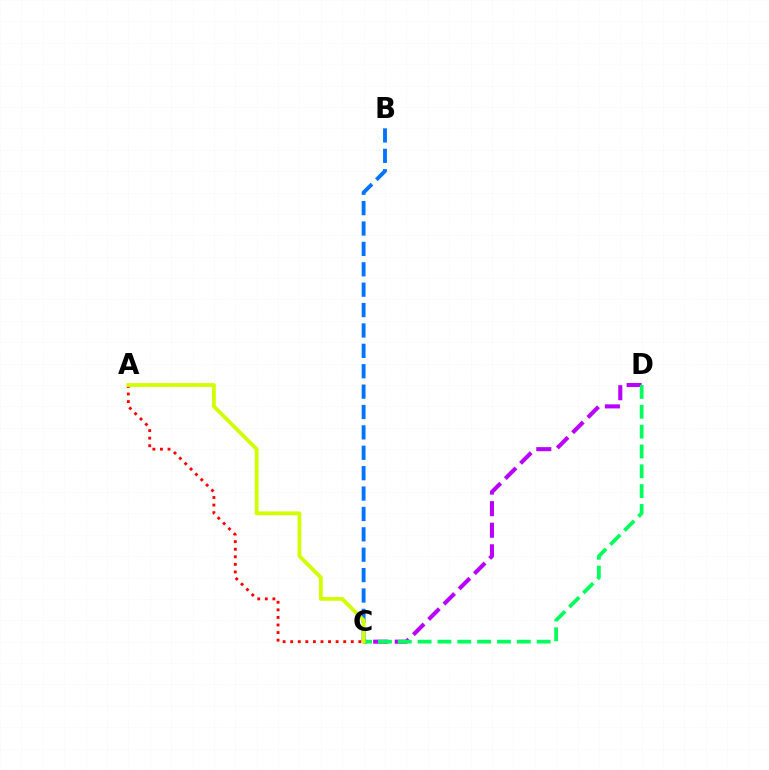{('B', 'C'): [{'color': '#0074ff', 'line_style': 'dashed', 'thickness': 2.77}], ('C', 'D'): [{'color': '#b900ff', 'line_style': 'dashed', 'thickness': 2.93}, {'color': '#00ff5c', 'line_style': 'dashed', 'thickness': 2.7}], ('A', 'C'): [{'color': '#ff0000', 'line_style': 'dotted', 'thickness': 2.06}, {'color': '#d1ff00', 'line_style': 'solid', 'thickness': 2.74}]}